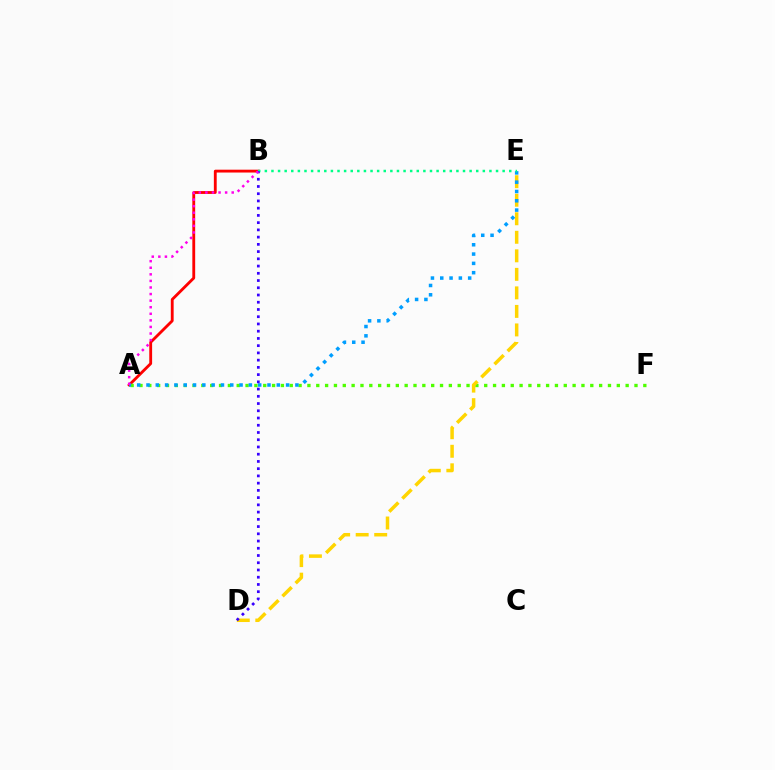{('A', 'B'): [{'color': '#ff0000', 'line_style': 'solid', 'thickness': 2.04}, {'color': '#ff00ed', 'line_style': 'dotted', 'thickness': 1.79}], ('A', 'F'): [{'color': '#4fff00', 'line_style': 'dotted', 'thickness': 2.4}], ('D', 'E'): [{'color': '#ffd500', 'line_style': 'dashed', 'thickness': 2.52}], ('A', 'E'): [{'color': '#009eff', 'line_style': 'dotted', 'thickness': 2.53}], ('B', 'E'): [{'color': '#00ff86', 'line_style': 'dotted', 'thickness': 1.79}], ('B', 'D'): [{'color': '#3700ff', 'line_style': 'dotted', 'thickness': 1.97}]}